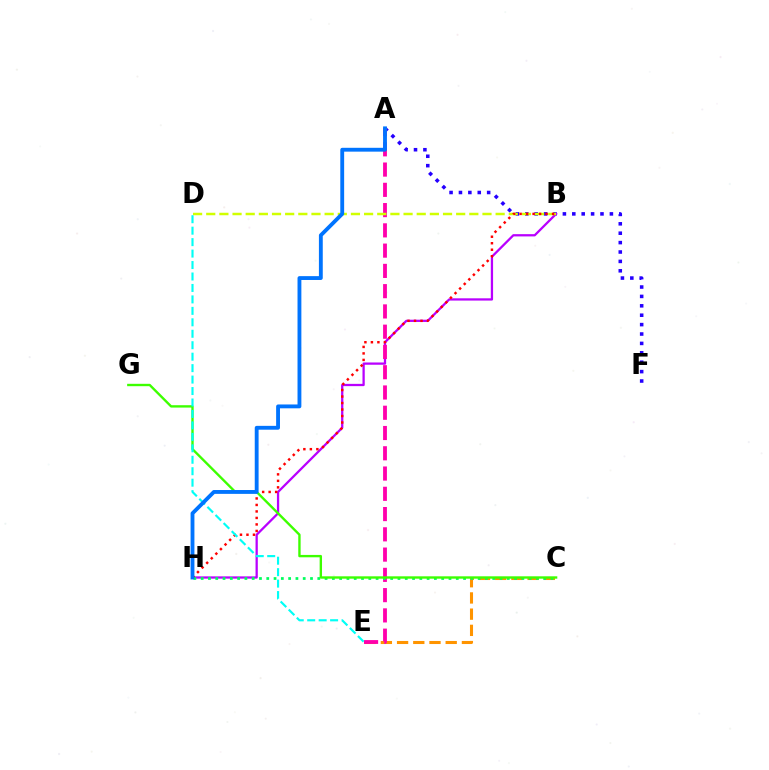{('C', 'E'): [{'color': '#ff9400', 'line_style': 'dashed', 'thickness': 2.2}], ('A', 'F'): [{'color': '#2500ff', 'line_style': 'dotted', 'thickness': 2.55}], ('B', 'H'): [{'color': '#b900ff', 'line_style': 'solid', 'thickness': 1.63}, {'color': '#ff0000', 'line_style': 'dotted', 'thickness': 1.77}], ('A', 'E'): [{'color': '#ff00ac', 'line_style': 'dashed', 'thickness': 2.75}], ('C', 'H'): [{'color': '#00ff5c', 'line_style': 'dotted', 'thickness': 1.98}], ('B', 'D'): [{'color': '#d1ff00', 'line_style': 'dashed', 'thickness': 1.79}], ('C', 'G'): [{'color': '#3dff00', 'line_style': 'solid', 'thickness': 1.71}], ('D', 'E'): [{'color': '#00fff6', 'line_style': 'dashed', 'thickness': 1.56}], ('A', 'H'): [{'color': '#0074ff', 'line_style': 'solid', 'thickness': 2.77}]}